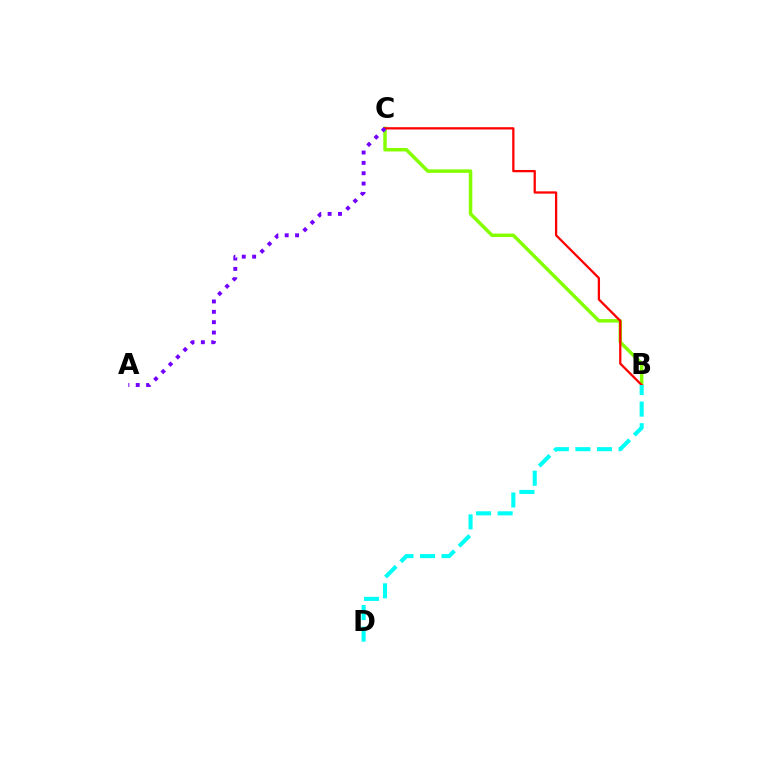{('B', 'C'): [{'color': '#84ff00', 'line_style': 'solid', 'thickness': 2.51}, {'color': '#ff0000', 'line_style': 'solid', 'thickness': 1.64}], ('A', 'C'): [{'color': '#7200ff', 'line_style': 'dotted', 'thickness': 2.81}], ('B', 'D'): [{'color': '#00fff6', 'line_style': 'dashed', 'thickness': 2.93}]}